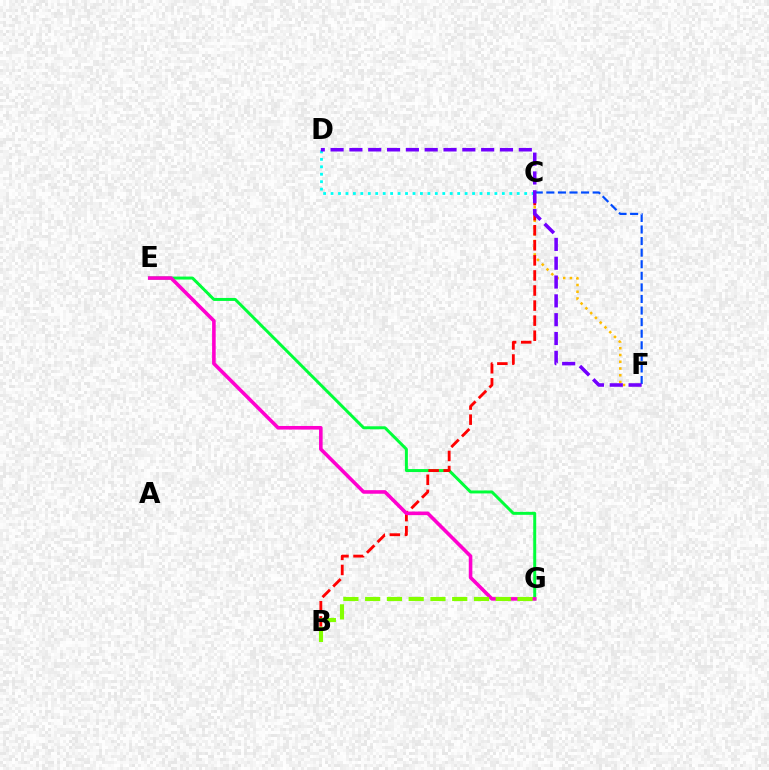{('E', 'G'): [{'color': '#00ff39', 'line_style': 'solid', 'thickness': 2.14}, {'color': '#ff00cf', 'line_style': 'solid', 'thickness': 2.58}], ('C', 'F'): [{'color': '#004bff', 'line_style': 'dashed', 'thickness': 1.57}, {'color': '#ffbd00', 'line_style': 'dotted', 'thickness': 1.83}], ('C', 'D'): [{'color': '#00fff6', 'line_style': 'dotted', 'thickness': 2.02}], ('B', 'C'): [{'color': '#ff0000', 'line_style': 'dashed', 'thickness': 2.05}], ('D', 'F'): [{'color': '#7200ff', 'line_style': 'dashed', 'thickness': 2.56}], ('B', 'G'): [{'color': '#84ff00', 'line_style': 'dashed', 'thickness': 2.96}]}